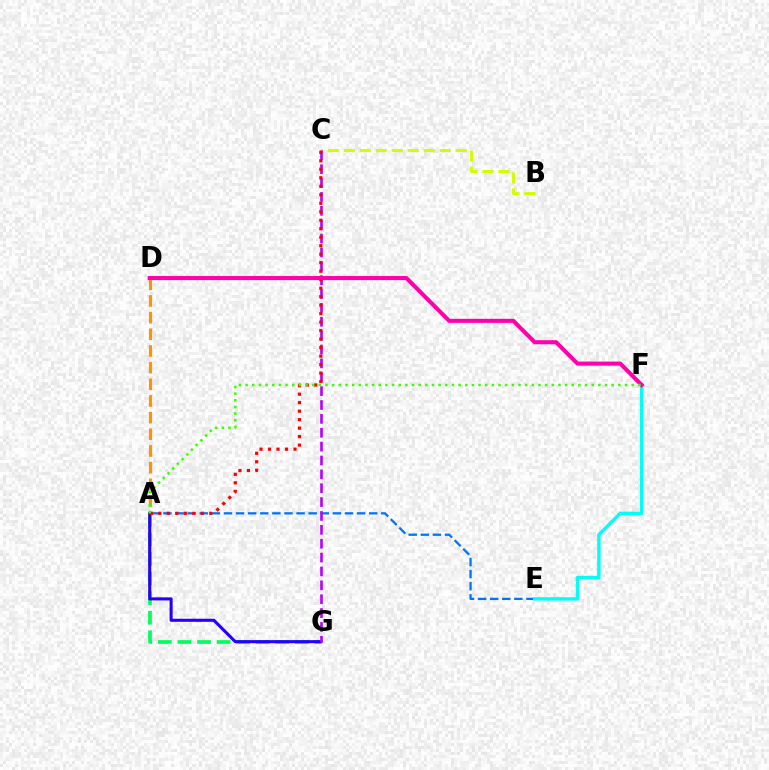{('B', 'C'): [{'color': '#d1ff00', 'line_style': 'dashed', 'thickness': 2.17}], ('A', 'G'): [{'color': '#00ff5c', 'line_style': 'dashed', 'thickness': 2.66}, {'color': '#2500ff', 'line_style': 'solid', 'thickness': 2.21}], ('A', 'E'): [{'color': '#0074ff', 'line_style': 'dashed', 'thickness': 1.64}], ('E', 'F'): [{'color': '#00fff6', 'line_style': 'solid', 'thickness': 2.44}], ('C', 'G'): [{'color': '#b900ff', 'line_style': 'dashed', 'thickness': 1.88}], ('A', 'D'): [{'color': '#ff9400', 'line_style': 'dashed', 'thickness': 2.26}], ('A', 'C'): [{'color': '#ff0000', 'line_style': 'dotted', 'thickness': 2.31}], ('D', 'F'): [{'color': '#ff00ac', 'line_style': 'solid', 'thickness': 2.92}], ('A', 'F'): [{'color': '#3dff00', 'line_style': 'dotted', 'thickness': 1.81}]}